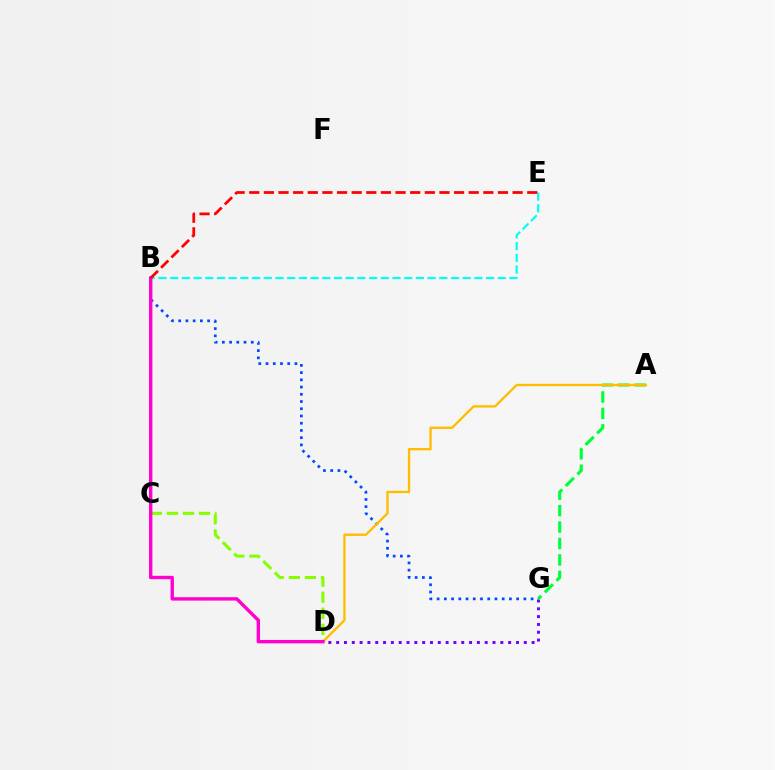{('D', 'G'): [{'color': '#7200ff', 'line_style': 'dotted', 'thickness': 2.12}], ('A', 'G'): [{'color': '#00ff39', 'line_style': 'dashed', 'thickness': 2.23}], ('C', 'D'): [{'color': '#84ff00', 'line_style': 'dashed', 'thickness': 2.19}], ('B', 'G'): [{'color': '#004bff', 'line_style': 'dotted', 'thickness': 1.96}], ('B', 'E'): [{'color': '#00fff6', 'line_style': 'dashed', 'thickness': 1.59}, {'color': '#ff0000', 'line_style': 'dashed', 'thickness': 1.99}], ('A', 'D'): [{'color': '#ffbd00', 'line_style': 'solid', 'thickness': 1.69}], ('B', 'D'): [{'color': '#ff00cf', 'line_style': 'solid', 'thickness': 2.44}]}